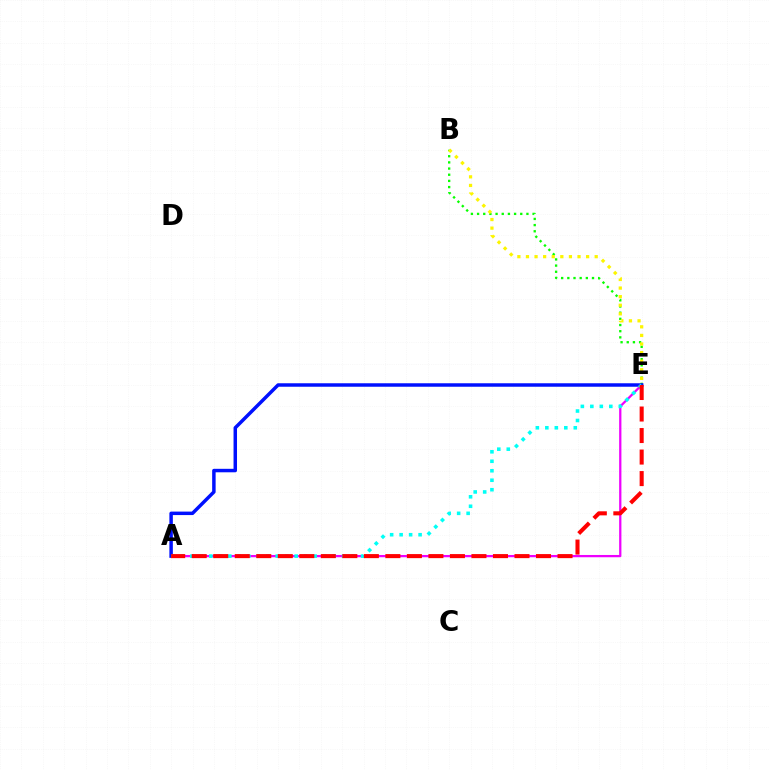{('A', 'E'): [{'color': '#ee00ff', 'line_style': 'solid', 'thickness': 1.63}, {'color': '#0010ff', 'line_style': 'solid', 'thickness': 2.5}, {'color': '#00fff6', 'line_style': 'dotted', 'thickness': 2.58}, {'color': '#ff0000', 'line_style': 'dashed', 'thickness': 2.92}], ('B', 'E'): [{'color': '#08ff00', 'line_style': 'dotted', 'thickness': 1.68}, {'color': '#fcf500', 'line_style': 'dotted', 'thickness': 2.33}]}